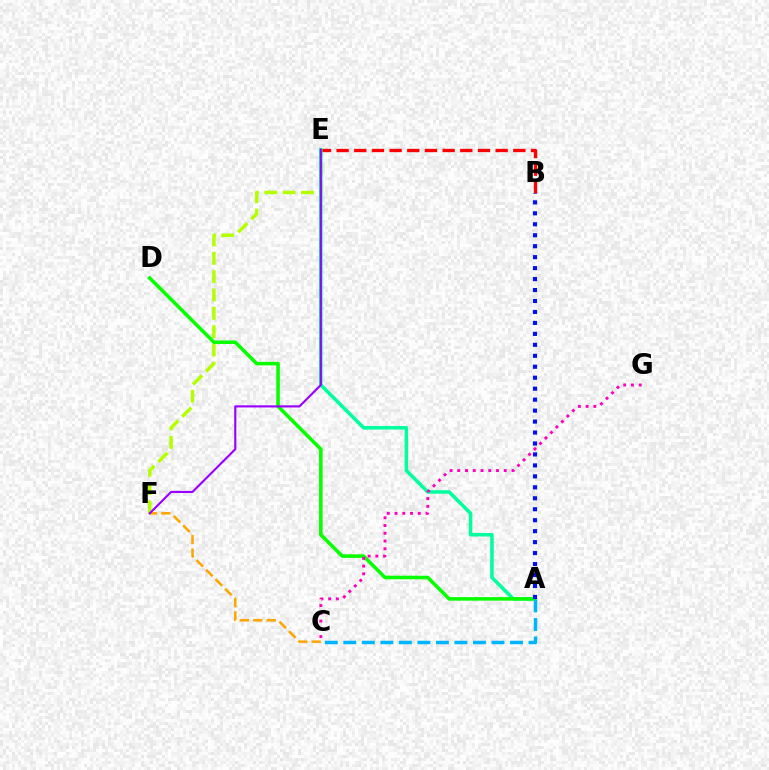{('E', 'F'): [{'color': '#b3ff00', 'line_style': 'dashed', 'thickness': 2.49}, {'color': '#9b00ff', 'line_style': 'solid', 'thickness': 1.53}], ('B', 'E'): [{'color': '#ff0000', 'line_style': 'dashed', 'thickness': 2.4}], ('A', 'E'): [{'color': '#00ff9d', 'line_style': 'solid', 'thickness': 2.54}], ('C', 'F'): [{'color': '#ffa500', 'line_style': 'dashed', 'thickness': 1.83}], ('A', 'D'): [{'color': '#08ff00', 'line_style': 'solid', 'thickness': 2.57}], ('A', 'C'): [{'color': '#00b5ff', 'line_style': 'dashed', 'thickness': 2.52}], ('C', 'G'): [{'color': '#ff00bd', 'line_style': 'dotted', 'thickness': 2.1}], ('A', 'B'): [{'color': '#0010ff', 'line_style': 'dotted', 'thickness': 2.98}]}